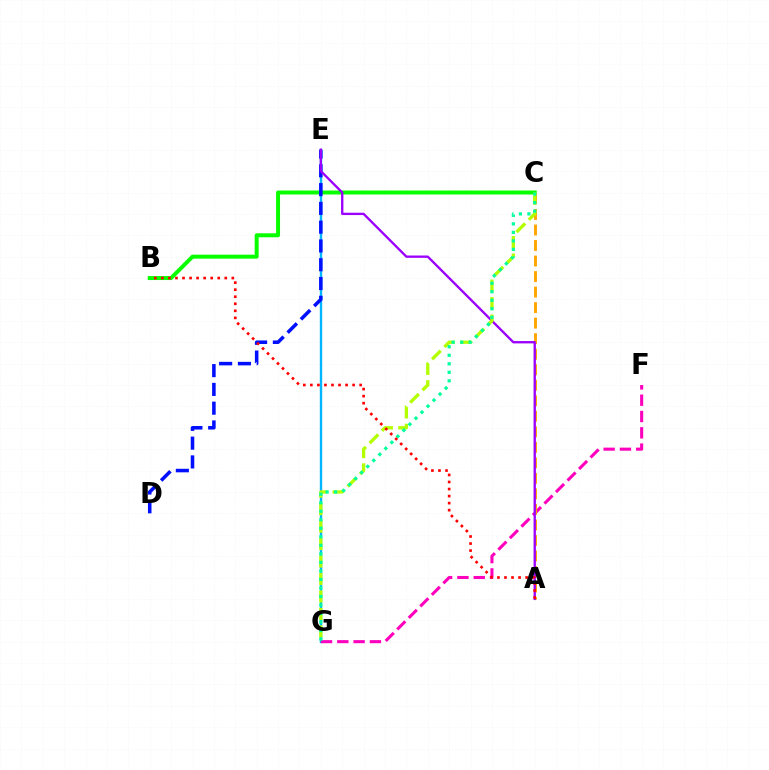{('E', 'G'): [{'color': '#00b5ff', 'line_style': 'solid', 'thickness': 1.71}], ('B', 'C'): [{'color': '#08ff00', 'line_style': 'solid', 'thickness': 2.86}], ('D', 'E'): [{'color': '#0010ff', 'line_style': 'dashed', 'thickness': 2.55}], ('F', 'G'): [{'color': '#ff00bd', 'line_style': 'dashed', 'thickness': 2.21}], ('A', 'C'): [{'color': '#ffa500', 'line_style': 'dashed', 'thickness': 2.11}], ('A', 'E'): [{'color': '#9b00ff', 'line_style': 'solid', 'thickness': 1.68}], ('C', 'G'): [{'color': '#b3ff00', 'line_style': 'dashed', 'thickness': 2.37}, {'color': '#00ff9d', 'line_style': 'dotted', 'thickness': 2.32}], ('A', 'B'): [{'color': '#ff0000', 'line_style': 'dotted', 'thickness': 1.91}]}